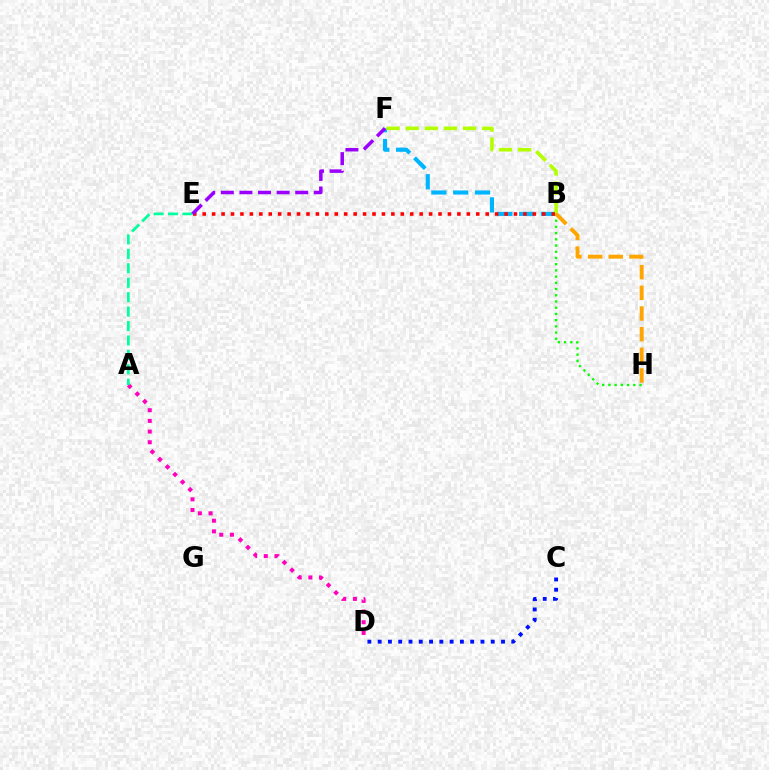{('A', 'D'): [{'color': '#ff00bd', 'line_style': 'dotted', 'thickness': 2.9}], ('C', 'D'): [{'color': '#0010ff', 'line_style': 'dotted', 'thickness': 2.79}], ('A', 'E'): [{'color': '#00ff9d', 'line_style': 'dashed', 'thickness': 1.96}], ('B', 'F'): [{'color': '#00b5ff', 'line_style': 'dashed', 'thickness': 2.97}, {'color': '#b3ff00', 'line_style': 'dashed', 'thickness': 2.6}], ('B', 'E'): [{'color': '#ff0000', 'line_style': 'dotted', 'thickness': 2.56}], ('B', 'H'): [{'color': '#08ff00', 'line_style': 'dotted', 'thickness': 1.69}, {'color': '#ffa500', 'line_style': 'dashed', 'thickness': 2.81}], ('E', 'F'): [{'color': '#9b00ff', 'line_style': 'dashed', 'thickness': 2.53}]}